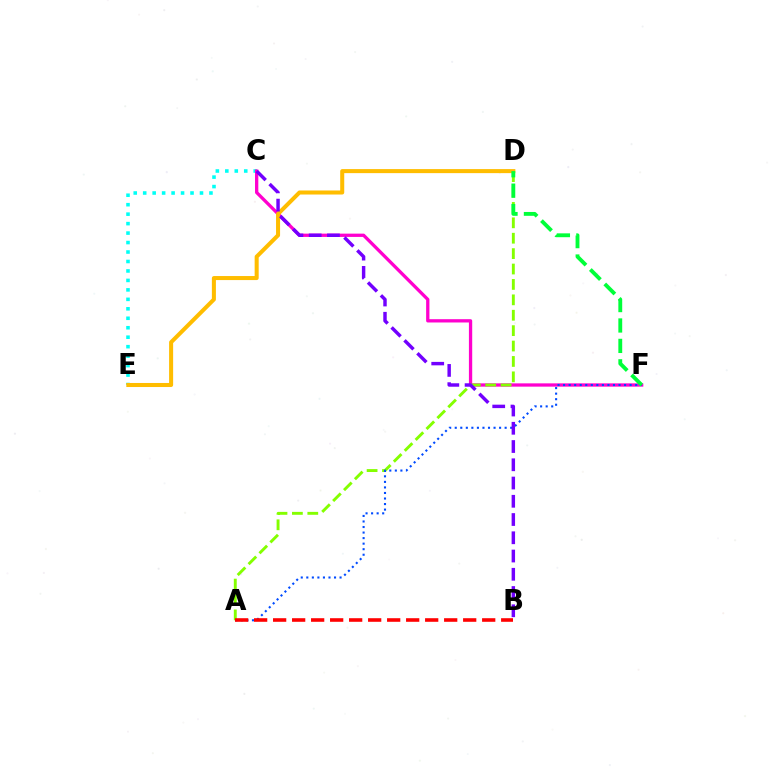{('C', 'E'): [{'color': '#00fff6', 'line_style': 'dotted', 'thickness': 2.57}], ('C', 'F'): [{'color': '#ff00cf', 'line_style': 'solid', 'thickness': 2.37}], ('A', 'D'): [{'color': '#84ff00', 'line_style': 'dashed', 'thickness': 2.09}], ('A', 'F'): [{'color': '#004bff', 'line_style': 'dotted', 'thickness': 1.51}], ('D', 'E'): [{'color': '#ffbd00', 'line_style': 'solid', 'thickness': 2.91}], ('B', 'C'): [{'color': '#7200ff', 'line_style': 'dashed', 'thickness': 2.48}], ('A', 'B'): [{'color': '#ff0000', 'line_style': 'dashed', 'thickness': 2.58}], ('D', 'F'): [{'color': '#00ff39', 'line_style': 'dashed', 'thickness': 2.77}]}